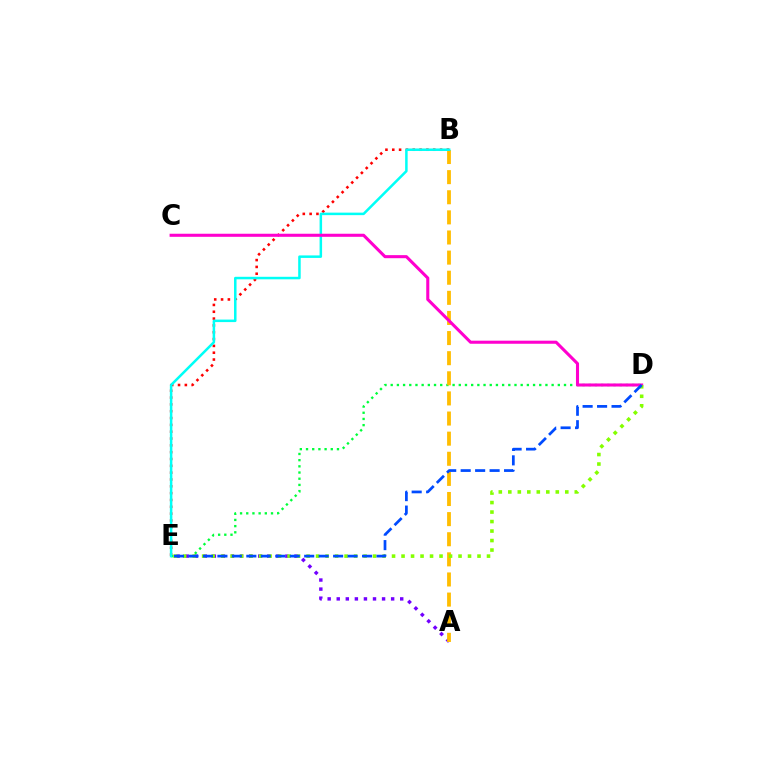{('A', 'E'): [{'color': '#7200ff', 'line_style': 'dotted', 'thickness': 2.46}], ('B', 'E'): [{'color': '#ff0000', 'line_style': 'dotted', 'thickness': 1.85}, {'color': '#00fff6', 'line_style': 'solid', 'thickness': 1.81}], ('D', 'E'): [{'color': '#00ff39', 'line_style': 'dotted', 'thickness': 1.68}, {'color': '#84ff00', 'line_style': 'dotted', 'thickness': 2.58}, {'color': '#004bff', 'line_style': 'dashed', 'thickness': 1.97}], ('A', 'B'): [{'color': '#ffbd00', 'line_style': 'dashed', 'thickness': 2.73}], ('C', 'D'): [{'color': '#ff00cf', 'line_style': 'solid', 'thickness': 2.21}]}